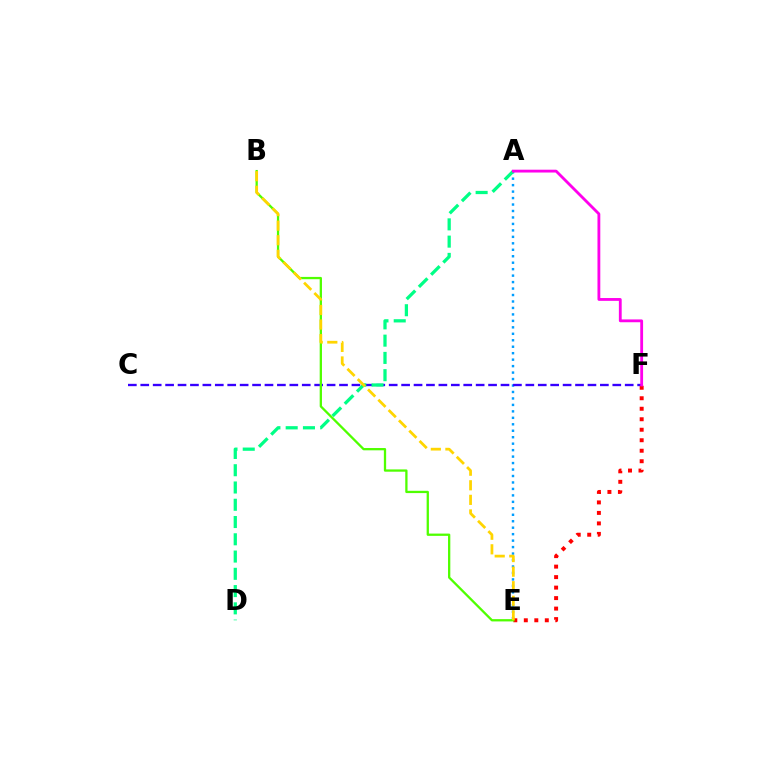{('A', 'E'): [{'color': '#009eff', 'line_style': 'dotted', 'thickness': 1.76}], ('C', 'F'): [{'color': '#3700ff', 'line_style': 'dashed', 'thickness': 1.69}], ('E', 'F'): [{'color': '#ff0000', 'line_style': 'dotted', 'thickness': 2.85}], ('B', 'E'): [{'color': '#4fff00', 'line_style': 'solid', 'thickness': 1.65}, {'color': '#ffd500', 'line_style': 'dashed', 'thickness': 1.98}], ('A', 'D'): [{'color': '#00ff86', 'line_style': 'dashed', 'thickness': 2.35}], ('A', 'F'): [{'color': '#ff00ed', 'line_style': 'solid', 'thickness': 2.03}]}